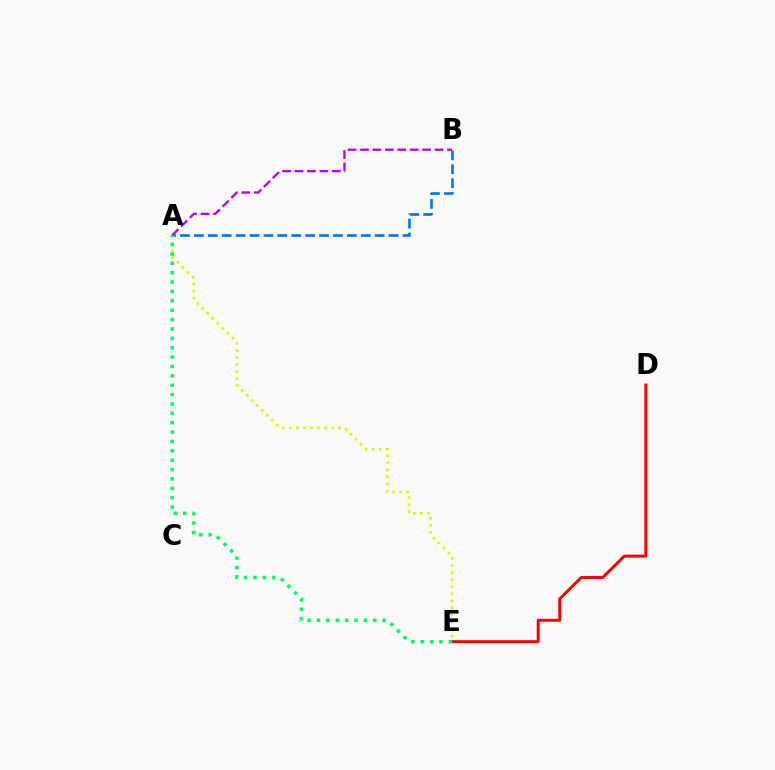{('D', 'E'): [{'color': '#ff0000', 'line_style': 'solid', 'thickness': 2.12}], ('A', 'E'): [{'color': '#d1ff00', 'line_style': 'dotted', 'thickness': 1.91}, {'color': '#00ff5c', 'line_style': 'dotted', 'thickness': 2.55}], ('A', 'B'): [{'color': '#0074ff', 'line_style': 'dashed', 'thickness': 1.89}, {'color': '#b900ff', 'line_style': 'dashed', 'thickness': 1.69}]}